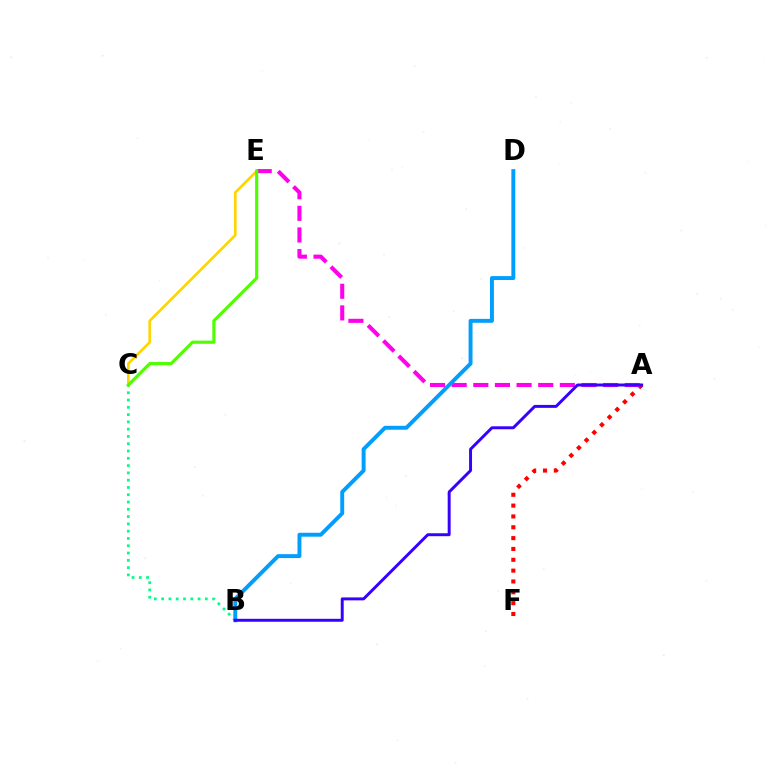{('A', 'F'): [{'color': '#ff0000', 'line_style': 'dotted', 'thickness': 2.94}], ('A', 'E'): [{'color': '#ff00ed', 'line_style': 'dashed', 'thickness': 2.94}], ('B', 'C'): [{'color': '#00ff86', 'line_style': 'dotted', 'thickness': 1.98}], ('B', 'D'): [{'color': '#009eff', 'line_style': 'solid', 'thickness': 2.82}], ('C', 'E'): [{'color': '#ffd500', 'line_style': 'solid', 'thickness': 1.91}, {'color': '#4fff00', 'line_style': 'solid', 'thickness': 2.28}], ('A', 'B'): [{'color': '#3700ff', 'line_style': 'solid', 'thickness': 2.12}]}